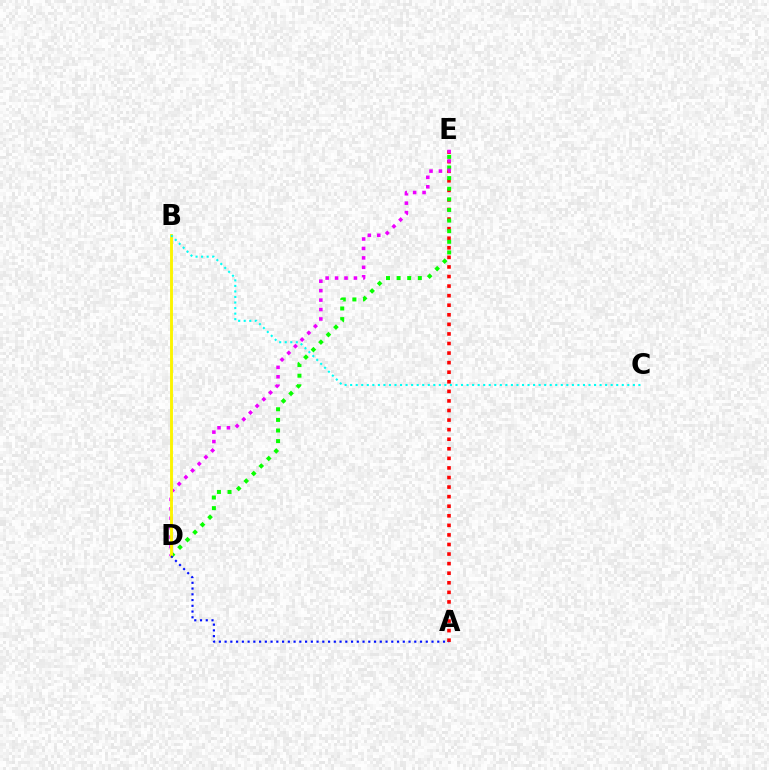{('A', 'E'): [{'color': '#ff0000', 'line_style': 'dotted', 'thickness': 2.6}], ('D', 'E'): [{'color': '#08ff00', 'line_style': 'dotted', 'thickness': 2.88}, {'color': '#ee00ff', 'line_style': 'dotted', 'thickness': 2.57}], ('B', 'D'): [{'color': '#fcf500', 'line_style': 'solid', 'thickness': 2.08}], ('A', 'D'): [{'color': '#0010ff', 'line_style': 'dotted', 'thickness': 1.56}], ('B', 'C'): [{'color': '#00fff6', 'line_style': 'dotted', 'thickness': 1.51}]}